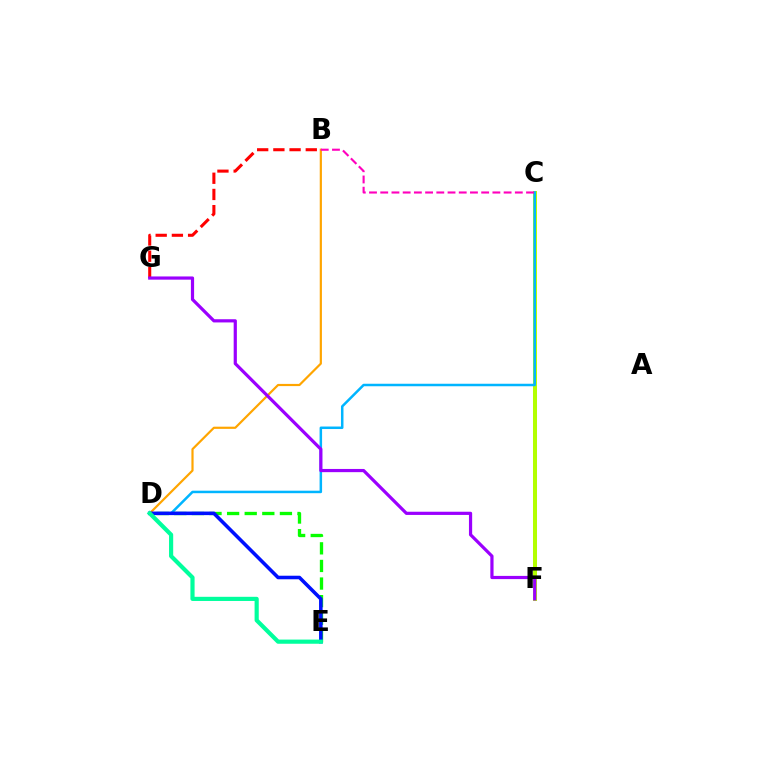{('C', 'F'): [{'color': '#b3ff00', 'line_style': 'solid', 'thickness': 2.89}], ('C', 'D'): [{'color': '#00b5ff', 'line_style': 'solid', 'thickness': 1.8}], ('B', 'G'): [{'color': '#ff0000', 'line_style': 'dashed', 'thickness': 2.2}], ('B', 'D'): [{'color': '#ffa500', 'line_style': 'solid', 'thickness': 1.58}], ('D', 'E'): [{'color': '#08ff00', 'line_style': 'dashed', 'thickness': 2.39}, {'color': '#0010ff', 'line_style': 'solid', 'thickness': 2.56}, {'color': '#00ff9d', 'line_style': 'solid', 'thickness': 3.0}], ('F', 'G'): [{'color': '#9b00ff', 'line_style': 'solid', 'thickness': 2.3}], ('B', 'C'): [{'color': '#ff00bd', 'line_style': 'dashed', 'thickness': 1.52}]}